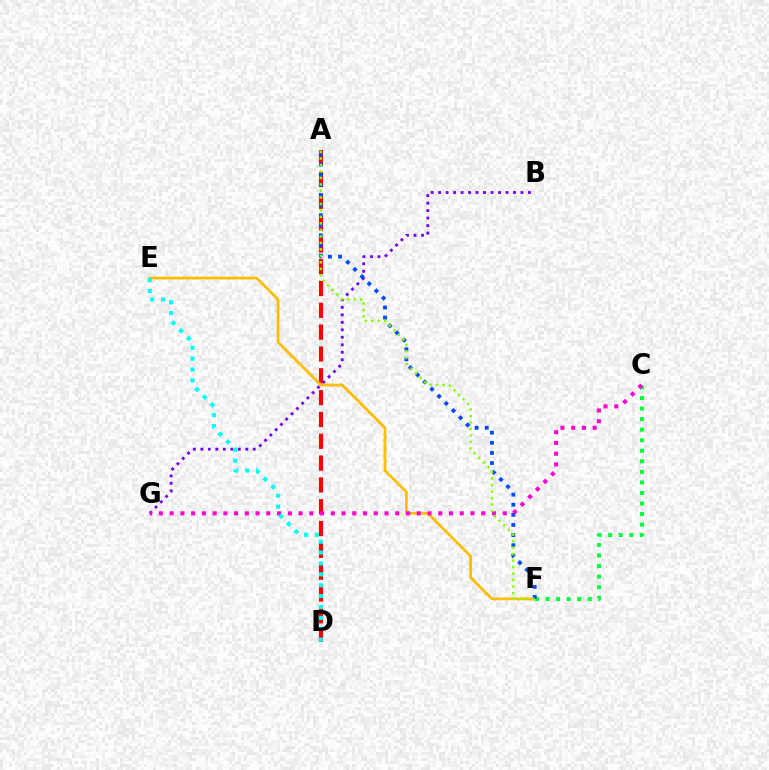{('C', 'F'): [{'color': '#00ff39', 'line_style': 'dotted', 'thickness': 2.87}], ('A', 'D'): [{'color': '#ff0000', 'line_style': 'dashed', 'thickness': 2.96}], ('B', 'G'): [{'color': '#7200ff', 'line_style': 'dotted', 'thickness': 2.03}], ('E', 'F'): [{'color': '#ffbd00', 'line_style': 'solid', 'thickness': 1.96}], ('A', 'F'): [{'color': '#004bff', 'line_style': 'dotted', 'thickness': 2.75}, {'color': '#84ff00', 'line_style': 'dotted', 'thickness': 1.76}], ('C', 'G'): [{'color': '#ff00cf', 'line_style': 'dotted', 'thickness': 2.92}], ('D', 'E'): [{'color': '#00fff6', 'line_style': 'dotted', 'thickness': 2.96}]}